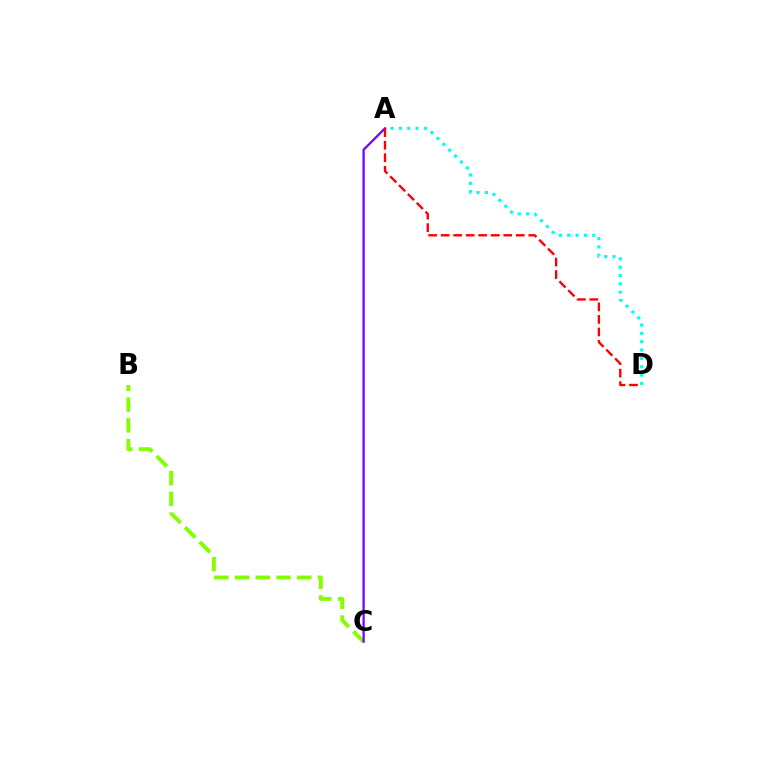{('B', 'C'): [{'color': '#84ff00', 'line_style': 'dashed', 'thickness': 2.82}], ('A', 'D'): [{'color': '#00fff6', 'line_style': 'dotted', 'thickness': 2.27}, {'color': '#ff0000', 'line_style': 'dashed', 'thickness': 1.7}], ('A', 'C'): [{'color': '#7200ff', 'line_style': 'solid', 'thickness': 1.62}]}